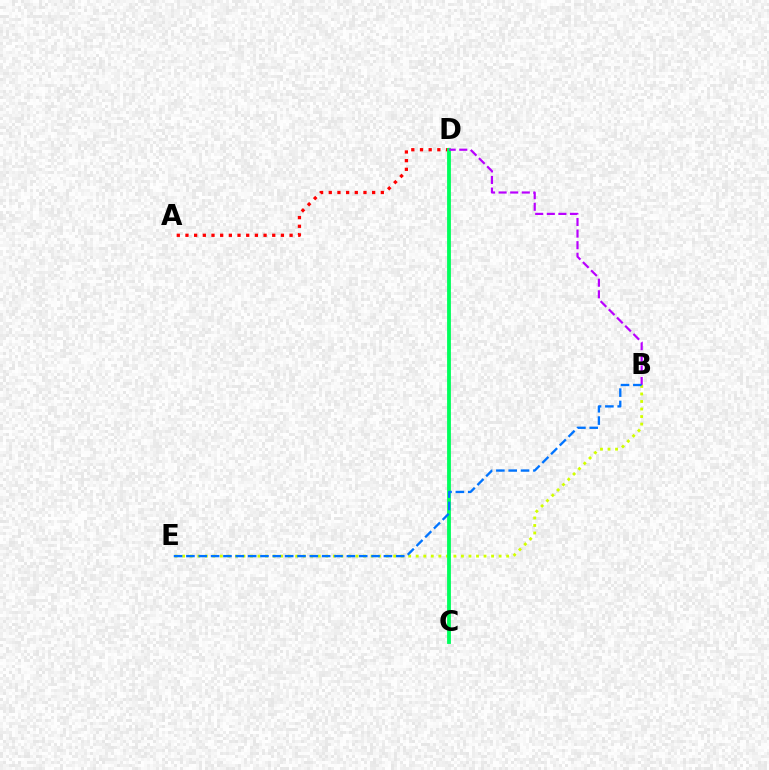{('A', 'D'): [{'color': '#ff0000', 'line_style': 'dotted', 'thickness': 2.36}], ('B', 'E'): [{'color': '#d1ff00', 'line_style': 'dotted', 'thickness': 2.05}, {'color': '#0074ff', 'line_style': 'dashed', 'thickness': 1.68}], ('C', 'D'): [{'color': '#00ff5c', 'line_style': 'solid', 'thickness': 2.75}], ('B', 'D'): [{'color': '#b900ff', 'line_style': 'dashed', 'thickness': 1.58}]}